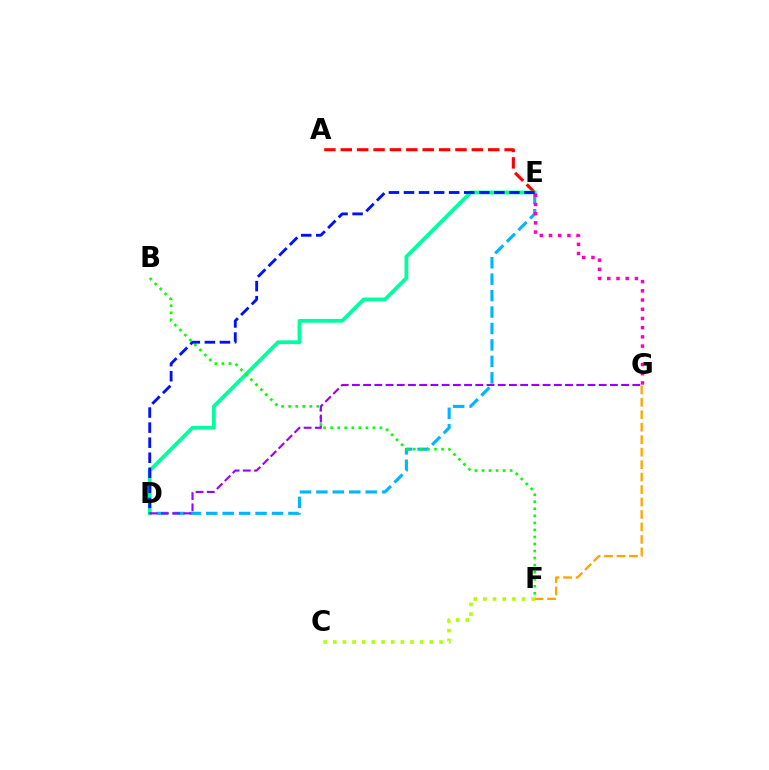{('F', 'G'): [{'color': '#ffa500', 'line_style': 'dashed', 'thickness': 1.69}], ('A', 'E'): [{'color': '#ff0000', 'line_style': 'dashed', 'thickness': 2.23}], ('D', 'E'): [{'color': '#00b5ff', 'line_style': 'dashed', 'thickness': 2.23}, {'color': '#00ff9d', 'line_style': 'solid', 'thickness': 2.72}, {'color': '#0010ff', 'line_style': 'dashed', 'thickness': 2.05}], ('B', 'F'): [{'color': '#08ff00', 'line_style': 'dotted', 'thickness': 1.91}], ('C', 'F'): [{'color': '#b3ff00', 'line_style': 'dotted', 'thickness': 2.62}], ('E', 'G'): [{'color': '#ff00bd', 'line_style': 'dotted', 'thickness': 2.5}], ('D', 'G'): [{'color': '#9b00ff', 'line_style': 'dashed', 'thickness': 1.52}]}